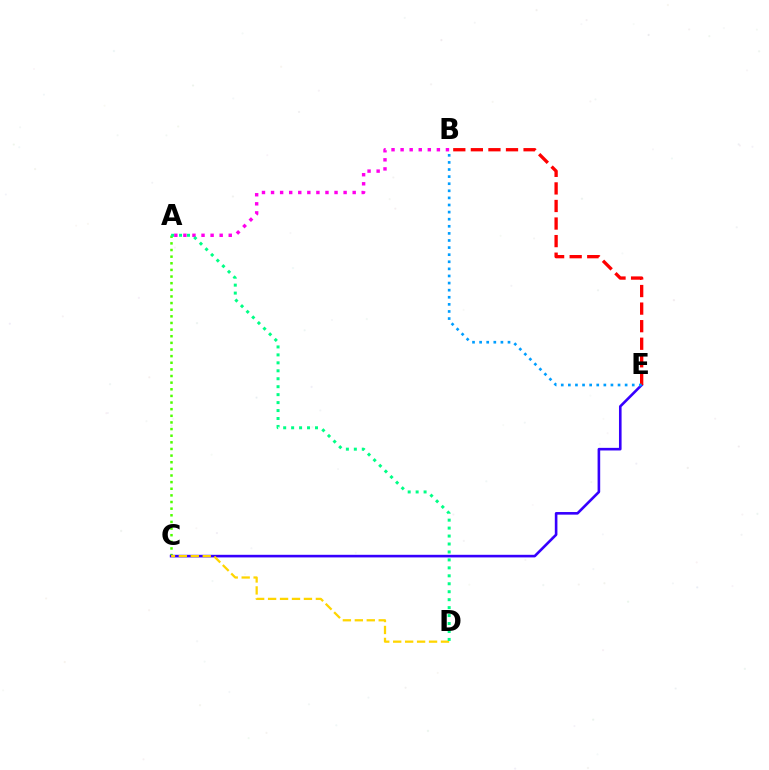{('A', 'B'): [{'color': '#ff00ed', 'line_style': 'dotted', 'thickness': 2.46}], ('A', 'C'): [{'color': '#4fff00', 'line_style': 'dotted', 'thickness': 1.8}], ('C', 'E'): [{'color': '#3700ff', 'line_style': 'solid', 'thickness': 1.88}], ('C', 'D'): [{'color': '#ffd500', 'line_style': 'dashed', 'thickness': 1.62}], ('B', 'E'): [{'color': '#ff0000', 'line_style': 'dashed', 'thickness': 2.39}, {'color': '#009eff', 'line_style': 'dotted', 'thickness': 1.93}], ('A', 'D'): [{'color': '#00ff86', 'line_style': 'dotted', 'thickness': 2.16}]}